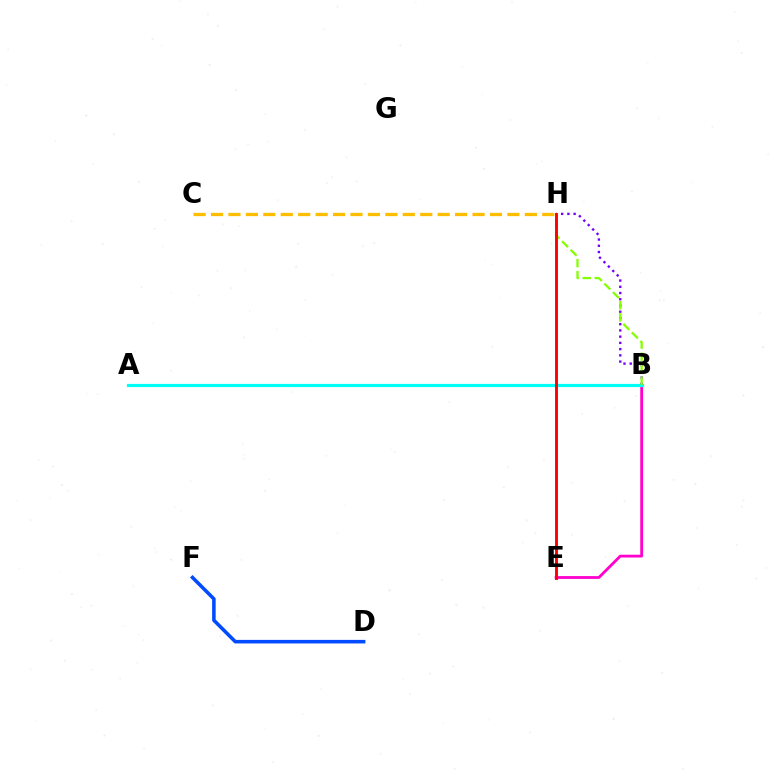{('B', 'E'): [{'color': '#ff00cf', 'line_style': 'solid', 'thickness': 2.01}], ('B', 'H'): [{'color': '#7200ff', 'line_style': 'dotted', 'thickness': 1.69}, {'color': '#84ff00', 'line_style': 'dashed', 'thickness': 1.64}], ('A', 'B'): [{'color': '#00ff39', 'line_style': 'dashed', 'thickness': 1.95}, {'color': '#00fff6', 'line_style': 'solid', 'thickness': 2.31}], ('D', 'F'): [{'color': '#004bff', 'line_style': 'solid', 'thickness': 2.56}], ('C', 'H'): [{'color': '#ffbd00', 'line_style': 'dashed', 'thickness': 2.37}], ('E', 'H'): [{'color': '#ff0000', 'line_style': 'solid', 'thickness': 2.08}]}